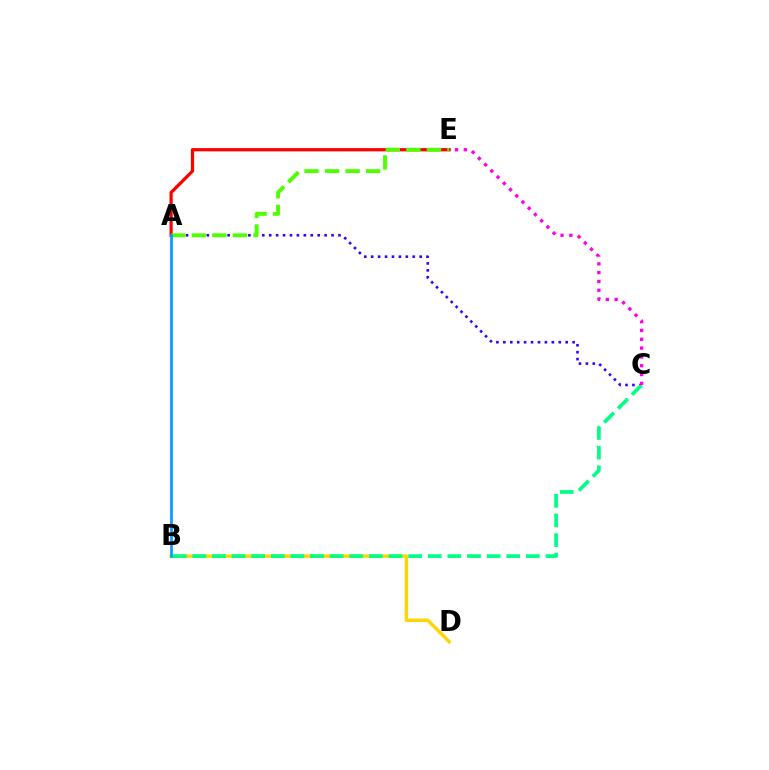{('A', 'C'): [{'color': '#3700ff', 'line_style': 'dotted', 'thickness': 1.88}], ('B', 'D'): [{'color': '#ffd500', 'line_style': 'solid', 'thickness': 2.48}], ('A', 'E'): [{'color': '#ff0000', 'line_style': 'solid', 'thickness': 2.33}, {'color': '#4fff00', 'line_style': 'dashed', 'thickness': 2.79}], ('B', 'C'): [{'color': '#00ff86', 'line_style': 'dashed', 'thickness': 2.67}], ('A', 'B'): [{'color': '#009eff', 'line_style': 'solid', 'thickness': 1.94}], ('C', 'E'): [{'color': '#ff00ed', 'line_style': 'dotted', 'thickness': 2.39}]}